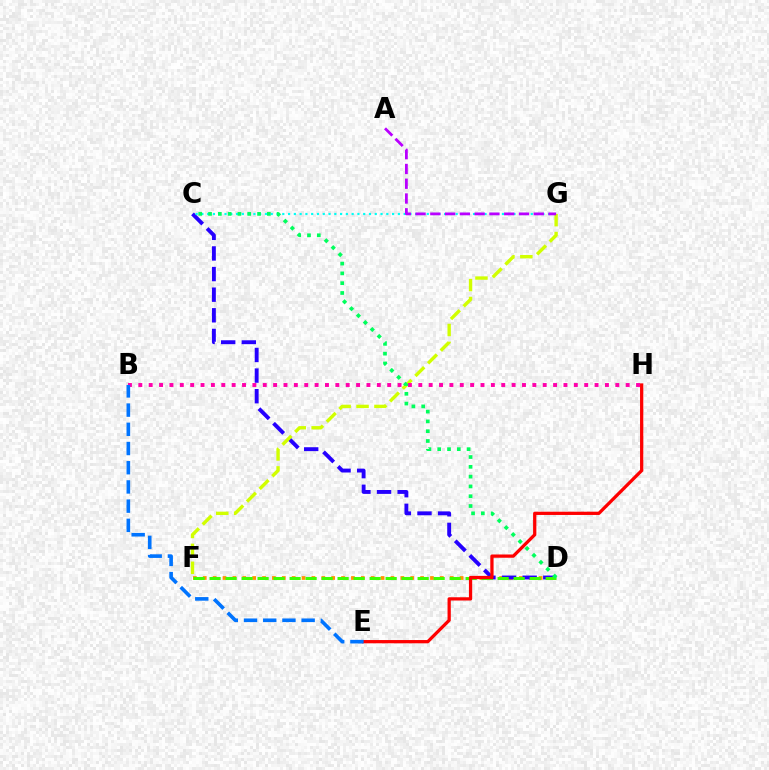{('D', 'F'): [{'color': '#ff9400', 'line_style': 'dotted', 'thickness': 2.68}, {'color': '#3dff00', 'line_style': 'dashed', 'thickness': 2.17}], ('C', 'D'): [{'color': '#2500ff', 'line_style': 'dashed', 'thickness': 2.8}, {'color': '#00ff5c', 'line_style': 'dotted', 'thickness': 2.66}], ('C', 'G'): [{'color': '#00fff6', 'line_style': 'dotted', 'thickness': 1.57}], ('F', 'G'): [{'color': '#d1ff00', 'line_style': 'dashed', 'thickness': 2.43}], ('A', 'G'): [{'color': '#b900ff', 'line_style': 'dashed', 'thickness': 2.01}], ('E', 'H'): [{'color': '#ff0000', 'line_style': 'solid', 'thickness': 2.34}], ('B', 'H'): [{'color': '#ff00ac', 'line_style': 'dotted', 'thickness': 2.82}], ('B', 'E'): [{'color': '#0074ff', 'line_style': 'dashed', 'thickness': 2.61}]}